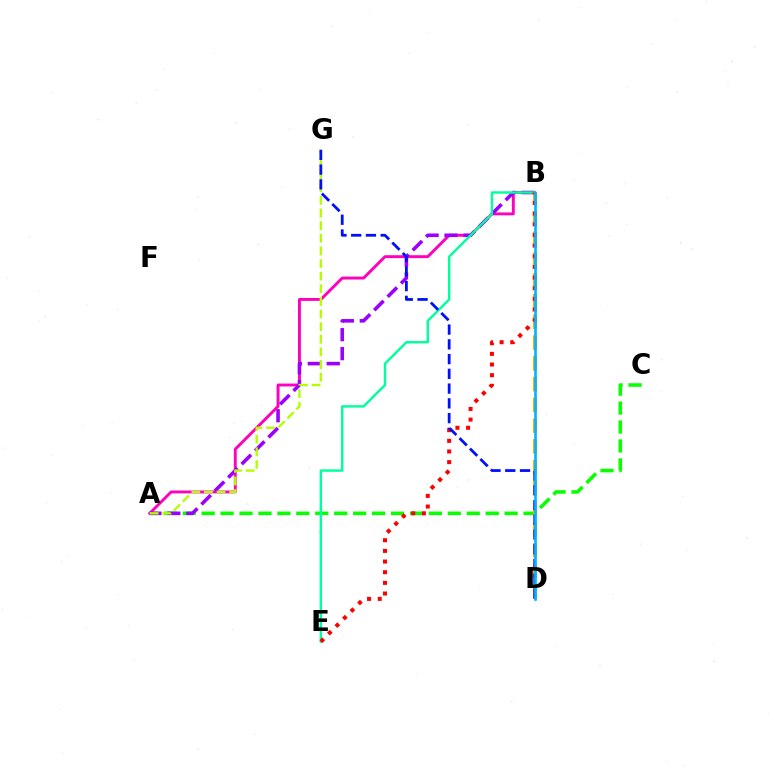{('A', 'C'): [{'color': '#08ff00', 'line_style': 'dashed', 'thickness': 2.57}], ('A', 'B'): [{'color': '#ff00bd', 'line_style': 'solid', 'thickness': 2.08}, {'color': '#9b00ff', 'line_style': 'dashed', 'thickness': 2.58}], ('A', 'G'): [{'color': '#b3ff00', 'line_style': 'dashed', 'thickness': 1.72}], ('B', 'D'): [{'color': '#ffa500', 'line_style': 'dashed', 'thickness': 2.82}, {'color': '#00b5ff', 'line_style': 'solid', 'thickness': 1.89}], ('B', 'E'): [{'color': '#00ff9d', 'line_style': 'solid', 'thickness': 1.73}, {'color': '#ff0000', 'line_style': 'dotted', 'thickness': 2.9}], ('D', 'G'): [{'color': '#0010ff', 'line_style': 'dashed', 'thickness': 2.0}]}